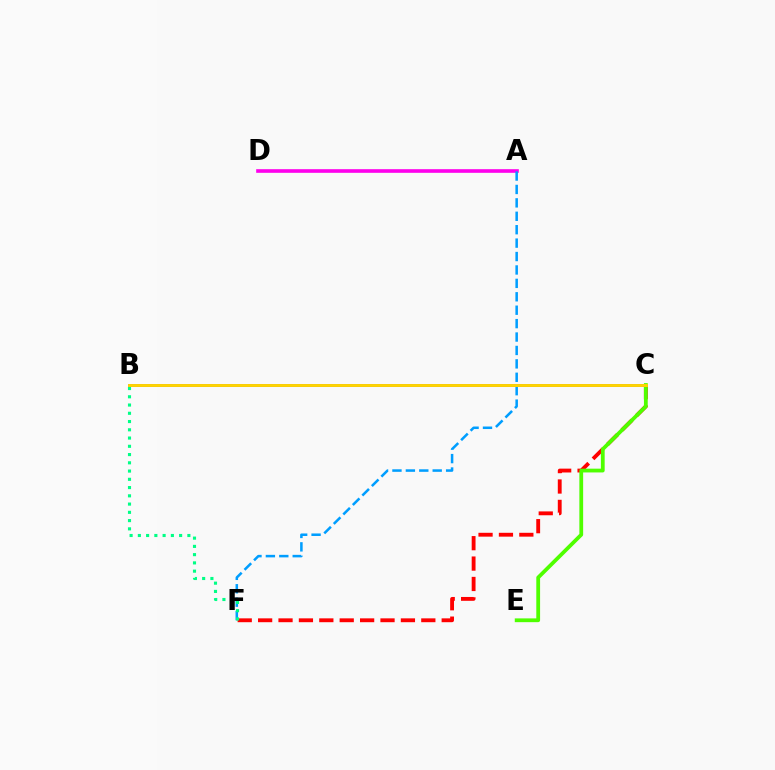{('A', 'D'): [{'color': '#ff00ed', 'line_style': 'solid', 'thickness': 2.61}], ('B', 'C'): [{'color': '#3700ff', 'line_style': 'solid', 'thickness': 1.98}, {'color': '#ffd500', 'line_style': 'solid', 'thickness': 2.1}], ('A', 'F'): [{'color': '#009eff', 'line_style': 'dashed', 'thickness': 1.82}], ('C', 'F'): [{'color': '#ff0000', 'line_style': 'dashed', 'thickness': 2.77}], ('B', 'F'): [{'color': '#00ff86', 'line_style': 'dotted', 'thickness': 2.24}], ('C', 'E'): [{'color': '#4fff00', 'line_style': 'solid', 'thickness': 2.72}]}